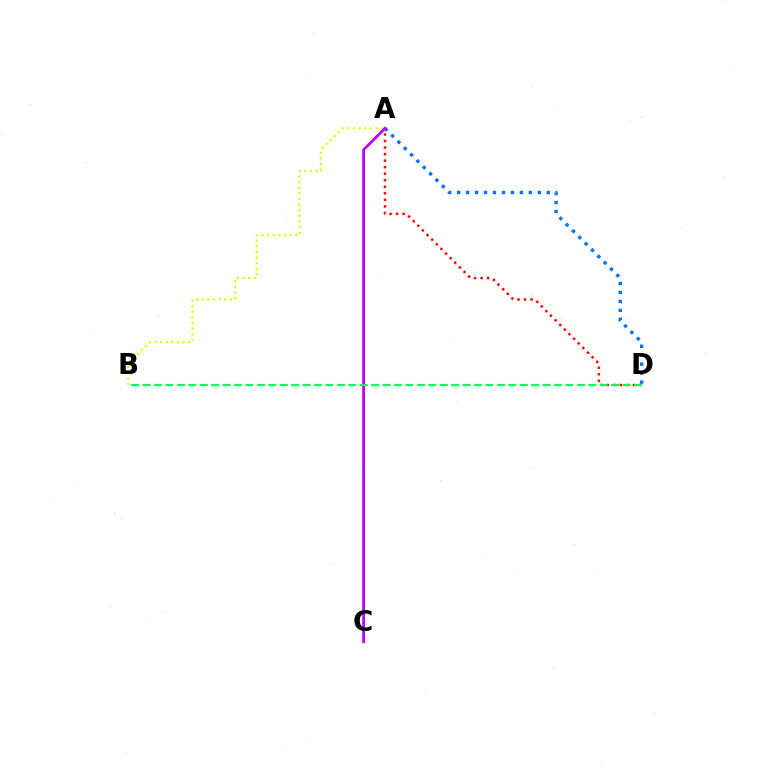{('A', 'D'): [{'color': '#0074ff', 'line_style': 'dotted', 'thickness': 2.43}, {'color': '#ff0000', 'line_style': 'dotted', 'thickness': 1.78}], ('A', 'B'): [{'color': '#d1ff00', 'line_style': 'dotted', 'thickness': 1.53}], ('A', 'C'): [{'color': '#b900ff', 'line_style': 'solid', 'thickness': 1.99}], ('B', 'D'): [{'color': '#00ff5c', 'line_style': 'dashed', 'thickness': 1.55}]}